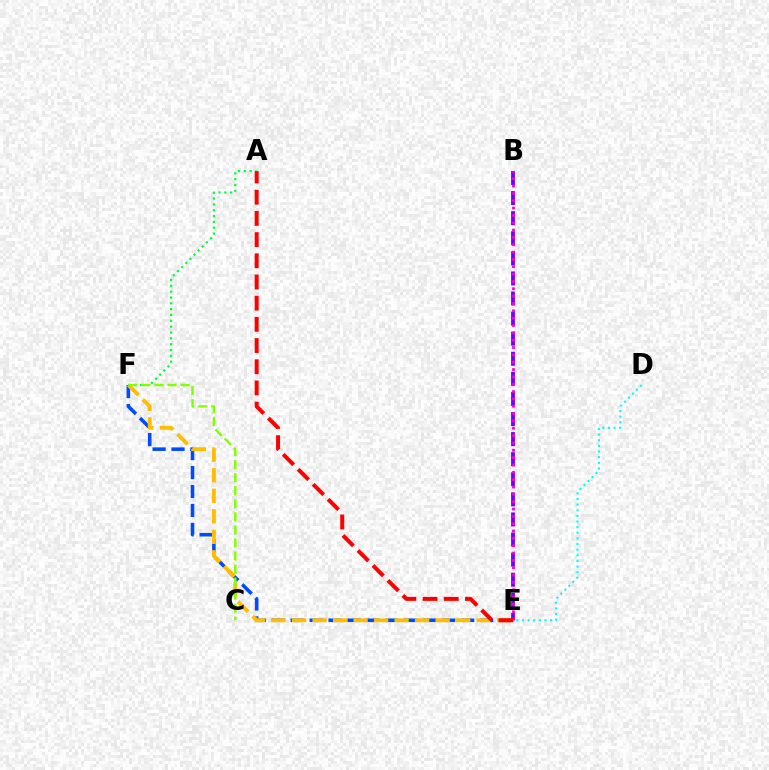{('E', 'F'): [{'color': '#004bff', 'line_style': 'dashed', 'thickness': 2.57}, {'color': '#ffbd00', 'line_style': 'dashed', 'thickness': 2.79}], ('B', 'E'): [{'color': '#7200ff', 'line_style': 'dashed', 'thickness': 2.73}, {'color': '#ff00cf', 'line_style': 'dotted', 'thickness': 1.99}], ('A', 'F'): [{'color': '#00ff39', 'line_style': 'dotted', 'thickness': 1.58}], ('C', 'F'): [{'color': '#84ff00', 'line_style': 'dashed', 'thickness': 1.77}], ('A', 'E'): [{'color': '#ff0000', 'line_style': 'dashed', 'thickness': 2.88}], ('D', 'E'): [{'color': '#00fff6', 'line_style': 'dotted', 'thickness': 1.53}]}